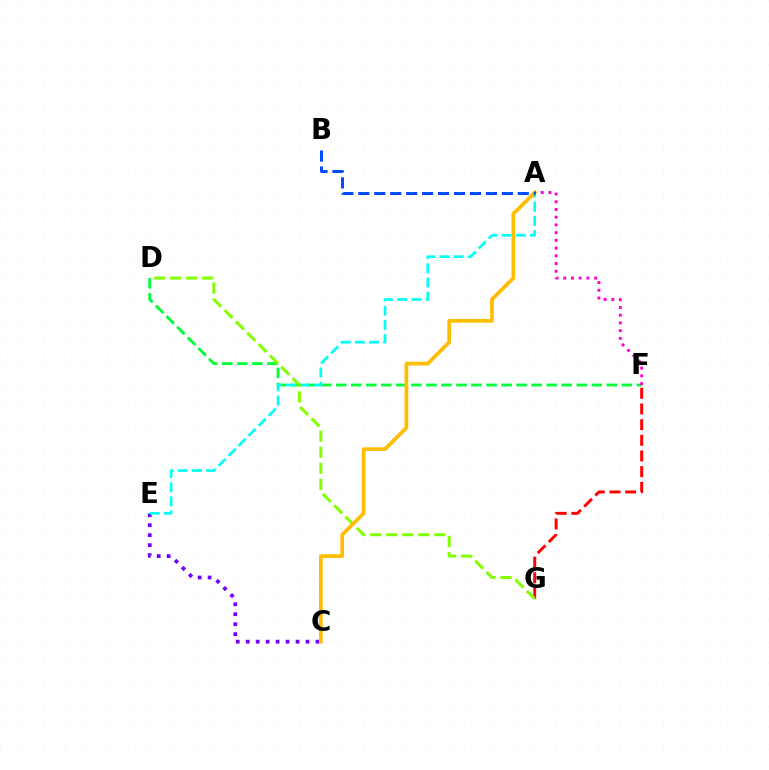{('C', 'E'): [{'color': '#7200ff', 'line_style': 'dotted', 'thickness': 2.71}], ('D', 'F'): [{'color': '#00ff39', 'line_style': 'dashed', 'thickness': 2.04}], ('F', 'G'): [{'color': '#ff0000', 'line_style': 'dashed', 'thickness': 2.13}], ('A', 'E'): [{'color': '#00fff6', 'line_style': 'dashed', 'thickness': 1.93}], ('D', 'G'): [{'color': '#84ff00', 'line_style': 'dashed', 'thickness': 2.18}], ('A', 'C'): [{'color': '#ffbd00', 'line_style': 'solid', 'thickness': 2.69}], ('A', 'F'): [{'color': '#ff00cf', 'line_style': 'dotted', 'thickness': 2.1}], ('A', 'B'): [{'color': '#004bff', 'line_style': 'dashed', 'thickness': 2.17}]}